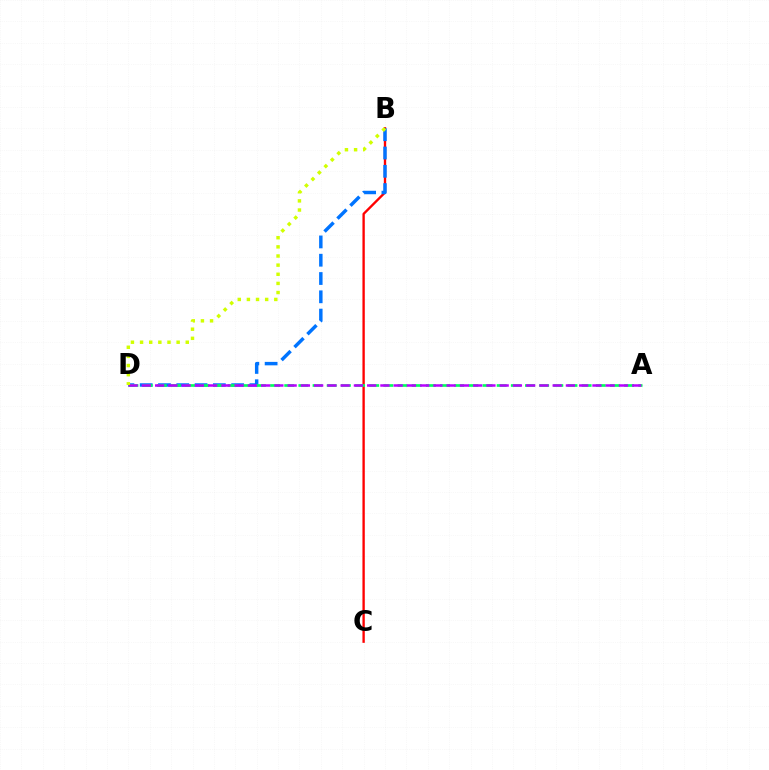{('B', 'C'): [{'color': '#ff0000', 'line_style': 'solid', 'thickness': 1.69}], ('B', 'D'): [{'color': '#0074ff', 'line_style': 'dashed', 'thickness': 2.48}, {'color': '#d1ff00', 'line_style': 'dotted', 'thickness': 2.48}], ('A', 'D'): [{'color': '#00ff5c', 'line_style': 'dashed', 'thickness': 1.92}, {'color': '#b900ff', 'line_style': 'dashed', 'thickness': 1.8}]}